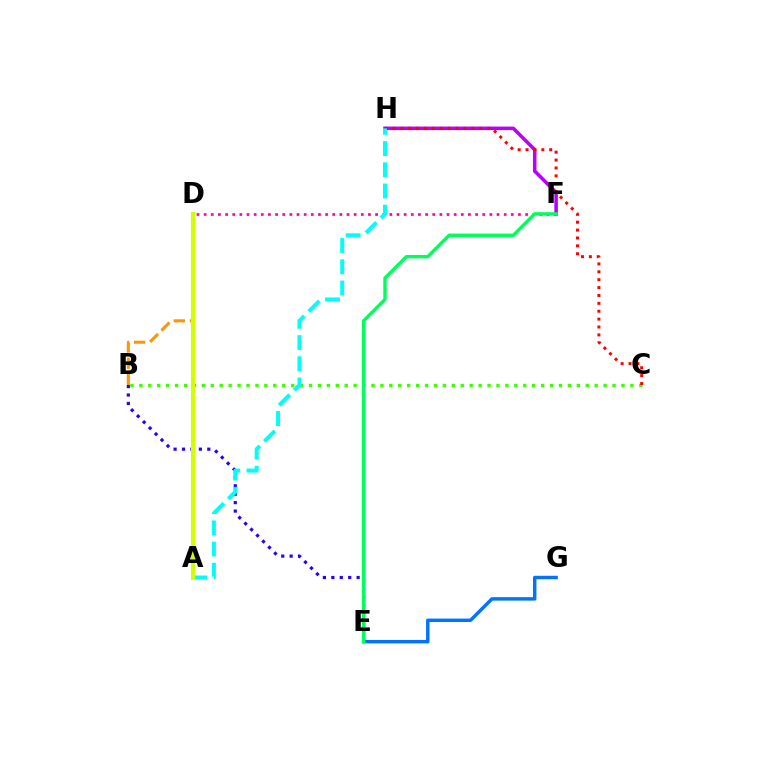{('E', 'G'): [{'color': '#0074ff', 'line_style': 'solid', 'thickness': 2.48}], ('F', 'H'): [{'color': '#b900ff', 'line_style': 'solid', 'thickness': 2.54}], ('D', 'F'): [{'color': '#ff00ac', 'line_style': 'dotted', 'thickness': 1.94}], ('B', 'E'): [{'color': '#2500ff', 'line_style': 'dotted', 'thickness': 2.29}], ('B', 'C'): [{'color': '#3dff00', 'line_style': 'dotted', 'thickness': 2.43}], ('C', 'H'): [{'color': '#ff0000', 'line_style': 'dotted', 'thickness': 2.14}], ('A', 'H'): [{'color': '#00fff6', 'line_style': 'dashed', 'thickness': 2.88}], ('B', 'D'): [{'color': '#ff9400', 'line_style': 'dashed', 'thickness': 2.19}], ('E', 'F'): [{'color': '#00ff5c', 'line_style': 'solid', 'thickness': 2.45}], ('A', 'D'): [{'color': '#d1ff00', 'line_style': 'solid', 'thickness': 2.95}]}